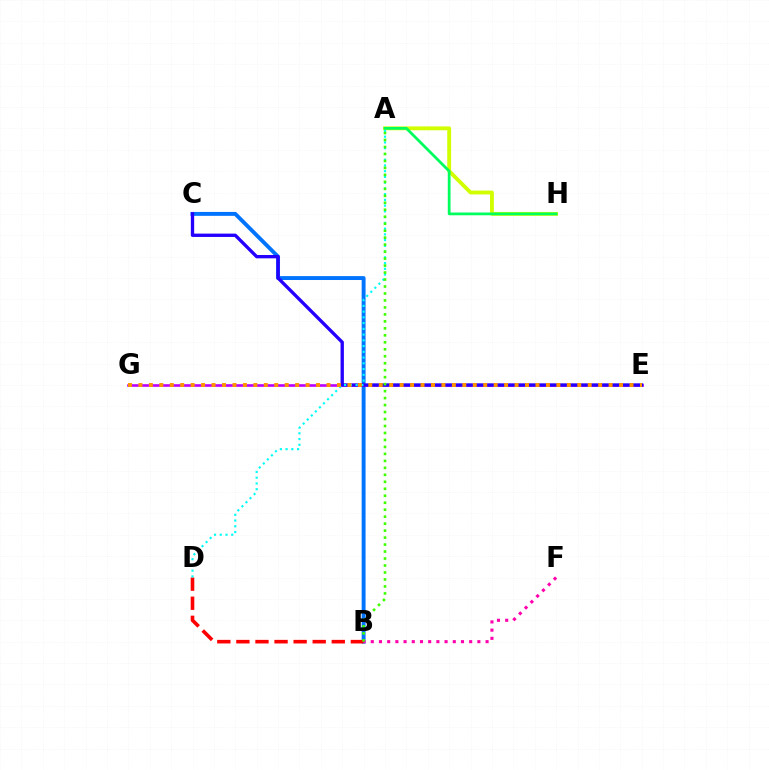{('B', 'C'): [{'color': '#0074ff', 'line_style': 'solid', 'thickness': 2.81}], ('A', 'H'): [{'color': '#d1ff00', 'line_style': 'solid', 'thickness': 2.78}, {'color': '#00ff5c', 'line_style': 'solid', 'thickness': 1.99}], ('B', 'D'): [{'color': '#ff0000', 'line_style': 'dashed', 'thickness': 2.59}], ('E', 'G'): [{'color': '#b900ff', 'line_style': 'solid', 'thickness': 1.88}, {'color': '#ff9400', 'line_style': 'dotted', 'thickness': 2.84}], ('C', 'E'): [{'color': '#2500ff', 'line_style': 'solid', 'thickness': 2.41}], ('B', 'F'): [{'color': '#ff00ac', 'line_style': 'dotted', 'thickness': 2.23}], ('A', 'D'): [{'color': '#00fff6', 'line_style': 'dotted', 'thickness': 1.56}], ('A', 'B'): [{'color': '#3dff00', 'line_style': 'dotted', 'thickness': 1.9}]}